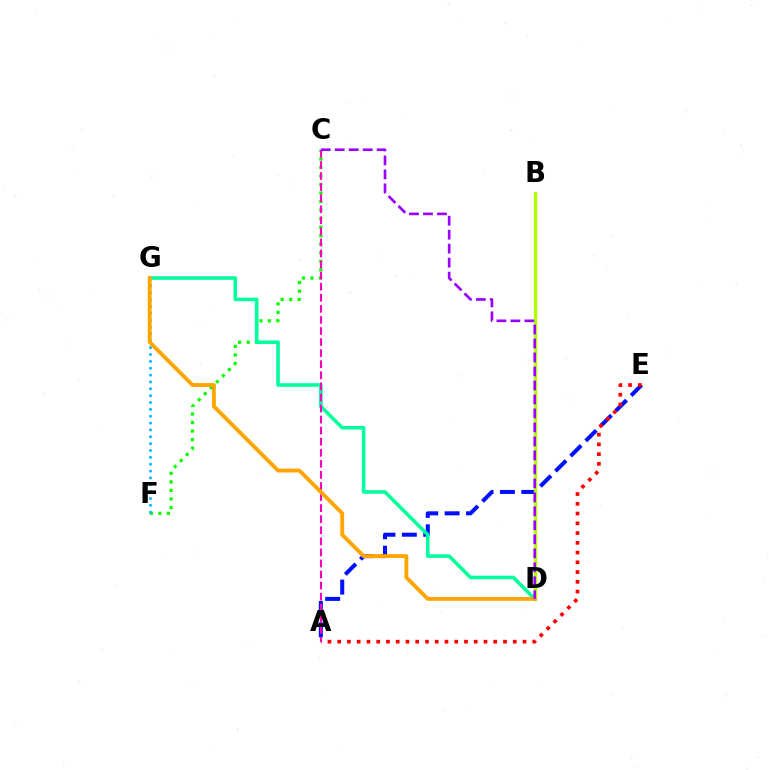{('C', 'F'): [{'color': '#08ff00', 'line_style': 'dotted', 'thickness': 2.32}], ('A', 'E'): [{'color': '#0010ff', 'line_style': 'dashed', 'thickness': 2.91}, {'color': '#ff0000', 'line_style': 'dotted', 'thickness': 2.65}], ('F', 'G'): [{'color': '#00b5ff', 'line_style': 'dotted', 'thickness': 1.86}], ('B', 'D'): [{'color': '#b3ff00', 'line_style': 'solid', 'thickness': 2.39}], ('D', 'G'): [{'color': '#00ff9d', 'line_style': 'solid', 'thickness': 2.58}, {'color': '#ffa500', 'line_style': 'solid', 'thickness': 2.79}], ('A', 'C'): [{'color': '#ff00bd', 'line_style': 'dashed', 'thickness': 1.5}], ('C', 'D'): [{'color': '#9b00ff', 'line_style': 'dashed', 'thickness': 1.9}]}